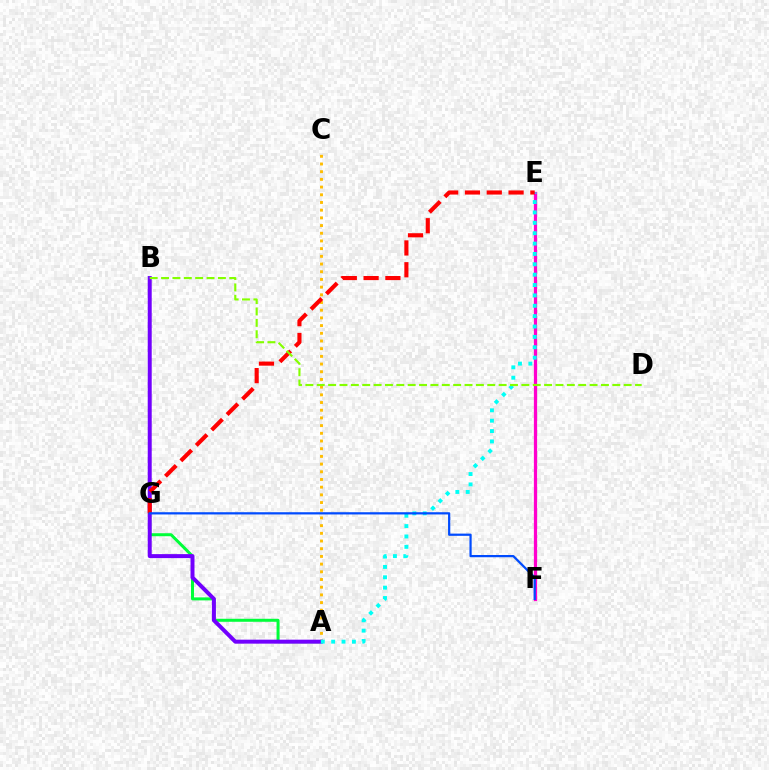{('E', 'F'): [{'color': '#ff00cf', 'line_style': 'solid', 'thickness': 2.33}], ('A', 'G'): [{'color': '#00ff39', 'line_style': 'solid', 'thickness': 2.16}], ('A', 'C'): [{'color': '#ffbd00', 'line_style': 'dotted', 'thickness': 2.09}], ('A', 'B'): [{'color': '#7200ff', 'line_style': 'solid', 'thickness': 2.87}], ('A', 'E'): [{'color': '#00fff6', 'line_style': 'dotted', 'thickness': 2.82}], ('E', 'G'): [{'color': '#ff0000', 'line_style': 'dashed', 'thickness': 2.96}], ('F', 'G'): [{'color': '#004bff', 'line_style': 'solid', 'thickness': 1.61}], ('B', 'D'): [{'color': '#84ff00', 'line_style': 'dashed', 'thickness': 1.54}]}